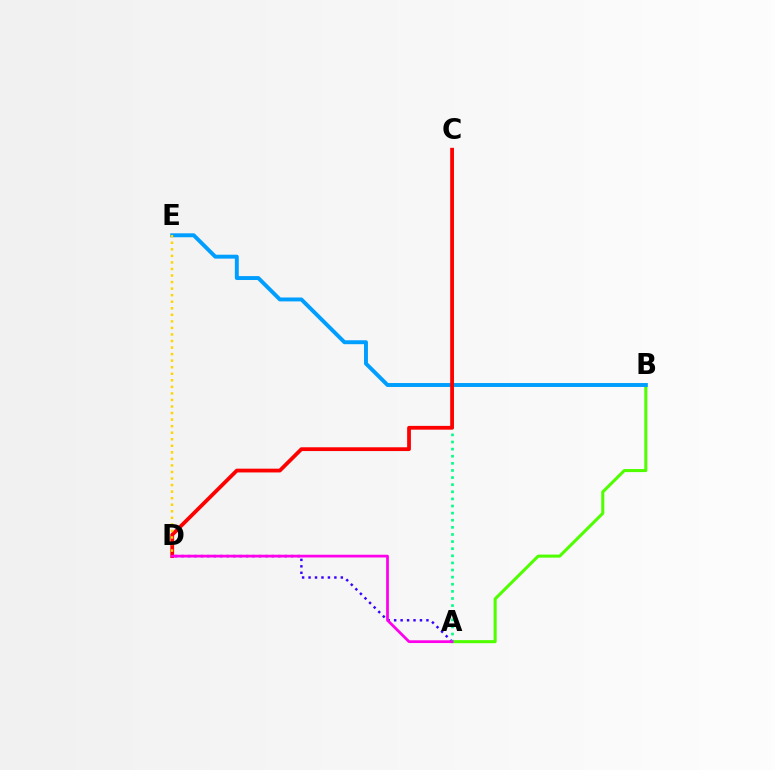{('A', 'B'): [{'color': '#4fff00', 'line_style': 'solid', 'thickness': 2.2}], ('B', 'E'): [{'color': '#009eff', 'line_style': 'solid', 'thickness': 2.82}], ('A', 'D'): [{'color': '#3700ff', 'line_style': 'dotted', 'thickness': 1.75}, {'color': '#ff00ed', 'line_style': 'solid', 'thickness': 1.98}], ('A', 'C'): [{'color': '#00ff86', 'line_style': 'dotted', 'thickness': 1.93}], ('C', 'D'): [{'color': '#ff0000', 'line_style': 'solid', 'thickness': 2.72}], ('D', 'E'): [{'color': '#ffd500', 'line_style': 'dotted', 'thickness': 1.78}]}